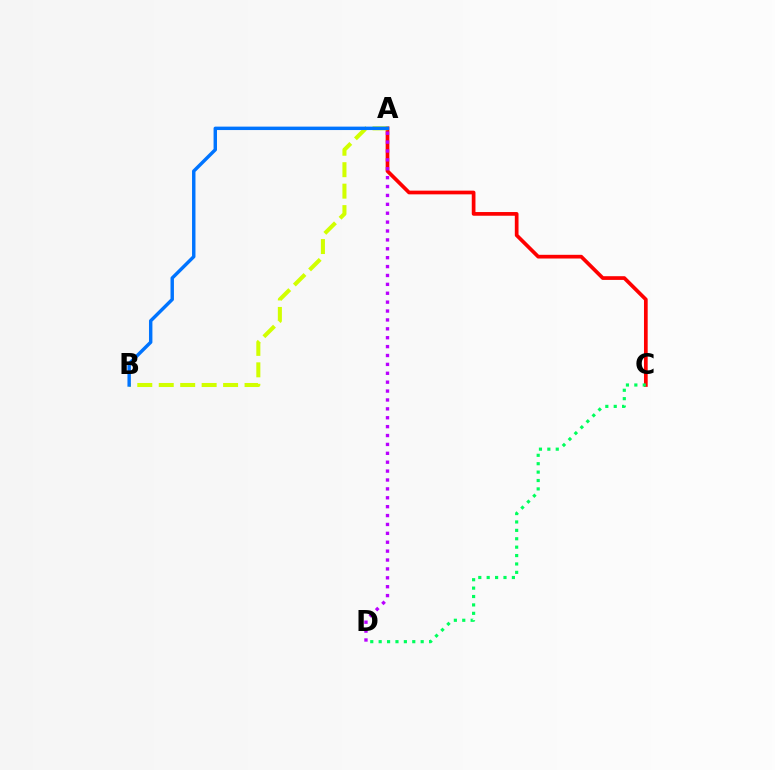{('A', 'C'): [{'color': '#ff0000', 'line_style': 'solid', 'thickness': 2.67}], ('A', 'B'): [{'color': '#d1ff00', 'line_style': 'dashed', 'thickness': 2.91}, {'color': '#0074ff', 'line_style': 'solid', 'thickness': 2.47}], ('A', 'D'): [{'color': '#b900ff', 'line_style': 'dotted', 'thickness': 2.42}], ('C', 'D'): [{'color': '#00ff5c', 'line_style': 'dotted', 'thickness': 2.28}]}